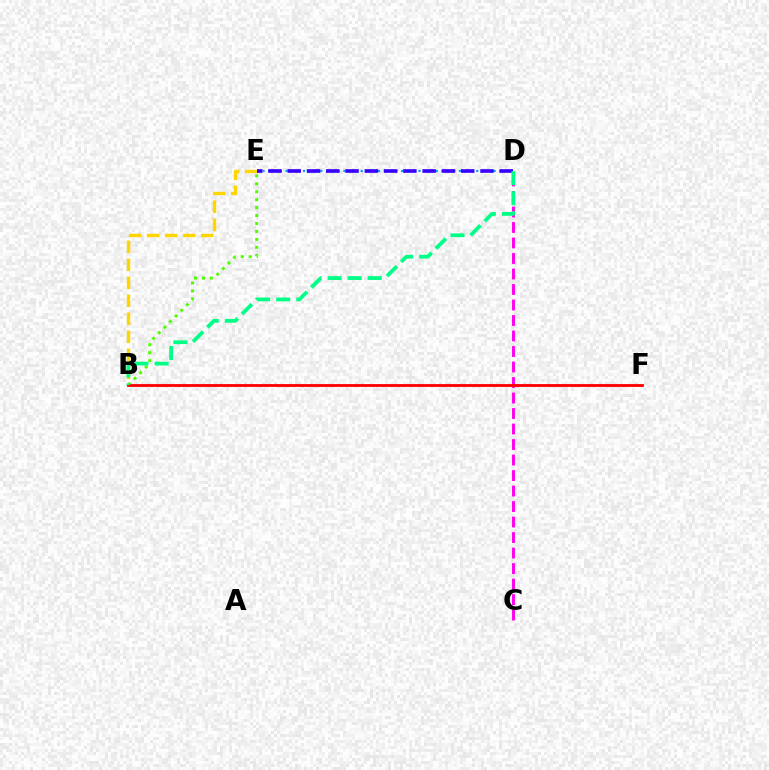{('C', 'D'): [{'color': '#ff00ed', 'line_style': 'dashed', 'thickness': 2.11}], ('B', 'E'): [{'color': '#ffd500', 'line_style': 'dashed', 'thickness': 2.45}, {'color': '#4fff00', 'line_style': 'dotted', 'thickness': 2.16}], ('D', 'E'): [{'color': '#009eff', 'line_style': 'dotted', 'thickness': 1.57}, {'color': '#3700ff', 'line_style': 'dashed', 'thickness': 2.62}], ('B', 'F'): [{'color': '#ff0000', 'line_style': 'solid', 'thickness': 2.04}], ('B', 'D'): [{'color': '#00ff86', 'line_style': 'dashed', 'thickness': 2.73}]}